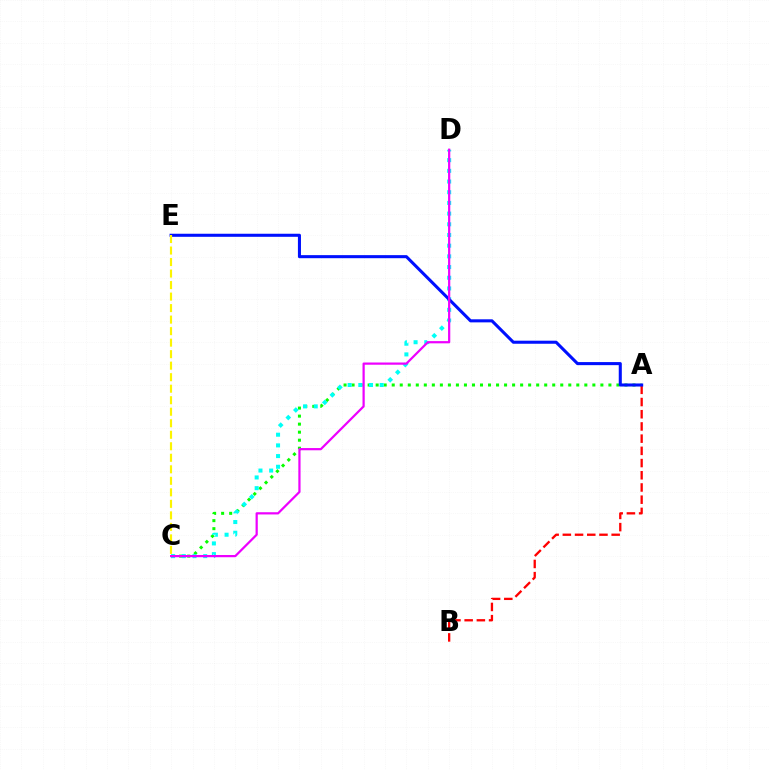{('A', 'C'): [{'color': '#08ff00', 'line_style': 'dotted', 'thickness': 2.18}], ('C', 'D'): [{'color': '#00fff6', 'line_style': 'dotted', 'thickness': 2.9}, {'color': '#ee00ff', 'line_style': 'solid', 'thickness': 1.6}], ('A', 'B'): [{'color': '#ff0000', 'line_style': 'dashed', 'thickness': 1.66}], ('A', 'E'): [{'color': '#0010ff', 'line_style': 'solid', 'thickness': 2.21}], ('C', 'E'): [{'color': '#fcf500', 'line_style': 'dashed', 'thickness': 1.56}]}